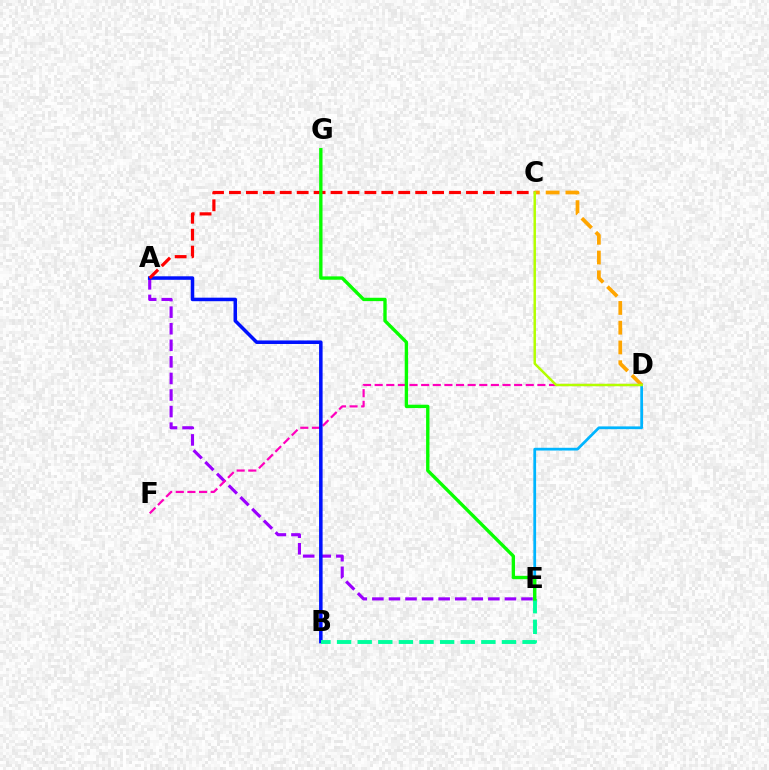{('A', 'E'): [{'color': '#9b00ff', 'line_style': 'dashed', 'thickness': 2.25}], ('D', 'F'): [{'color': '#ff00bd', 'line_style': 'dashed', 'thickness': 1.58}], ('D', 'E'): [{'color': '#00b5ff', 'line_style': 'solid', 'thickness': 1.98}], ('A', 'B'): [{'color': '#0010ff', 'line_style': 'solid', 'thickness': 2.53}], ('C', 'D'): [{'color': '#ffa500', 'line_style': 'dashed', 'thickness': 2.68}, {'color': '#b3ff00', 'line_style': 'solid', 'thickness': 1.79}], ('A', 'C'): [{'color': '#ff0000', 'line_style': 'dashed', 'thickness': 2.3}], ('B', 'E'): [{'color': '#00ff9d', 'line_style': 'dashed', 'thickness': 2.8}], ('E', 'G'): [{'color': '#08ff00', 'line_style': 'solid', 'thickness': 2.42}]}